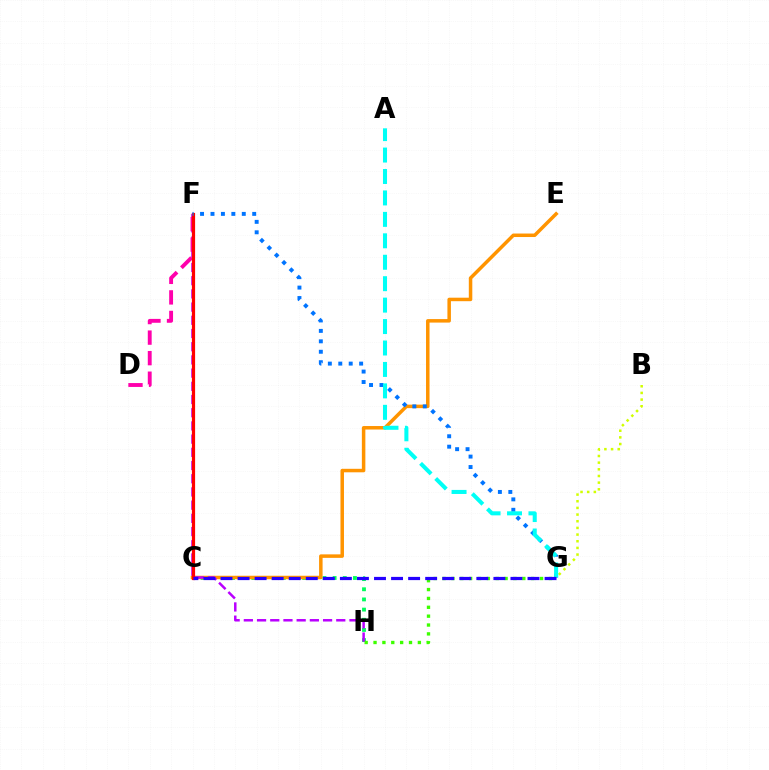{('C', 'H'): [{'color': '#00ff5c', 'line_style': 'dotted', 'thickness': 2.76}], ('B', 'G'): [{'color': '#d1ff00', 'line_style': 'dotted', 'thickness': 1.81}], ('G', 'H'): [{'color': '#3dff00', 'line_style': 'dotted', 'thickness': 2.41}], ('C', 'E'): [{'color': '#ff9400', 'line_style': 'solid', 'thickness': 2.52}], ('F', 'H'): [{'color': '#b900ff', 'line_style': 'dashed', 'thickness': 1.79}], ('D', 'F'): [{'color': '#ff00ac', 'line_style': 'dashed', 'thickness': 2.79}], ('C', 'F'): [{'color': '#ff0000', 'line_style': 'solid', 'thickness': 2.3}], ('F', 'G'): [{'color': '#0074ff', 'line_style': 'dotted', 'thickness': 2.83}], ('A', 'G'): [{'color': '#00fff6', 'line_style': 'dashed', 'thickness': 2.91}], ('C', 'G'): [{'color': '#2500ff', 'line_style': 'dashed', 'thickness': 2.32}]}